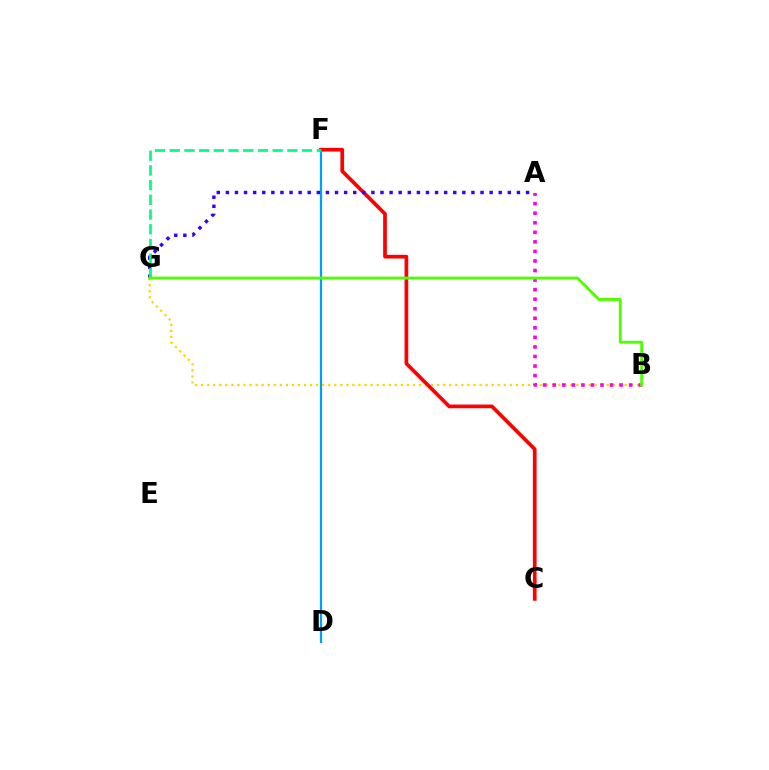{('D', 'F'): [{'color': '#009eff', 'line_style': 'solid', 'thickness': 1.62}], ('B', 'G'): [{'color': '#ffd500', 'line_style': 'dotted', 'thickness': 1.64}, {'color': '#4fff00', 'line_style': 'solid', 'thickness': 2.08}], ('C', 'F'): [{'color': '#ff0000', 'line_style': 'solid', 'thickness': 2.66}], ('A', 'G'): [{'color': '#3700ff', 'line_style': 'dotted', 'thickness': 2.47}], ('F', 'G'): [{'color': '#00ff86', 'line_style': 'dashed', 'thickness': 2.0}], ('A', 'B'): [{'color': '#ff00ed', 'line_style': 'dotted', 'thickness': 2.6}]}